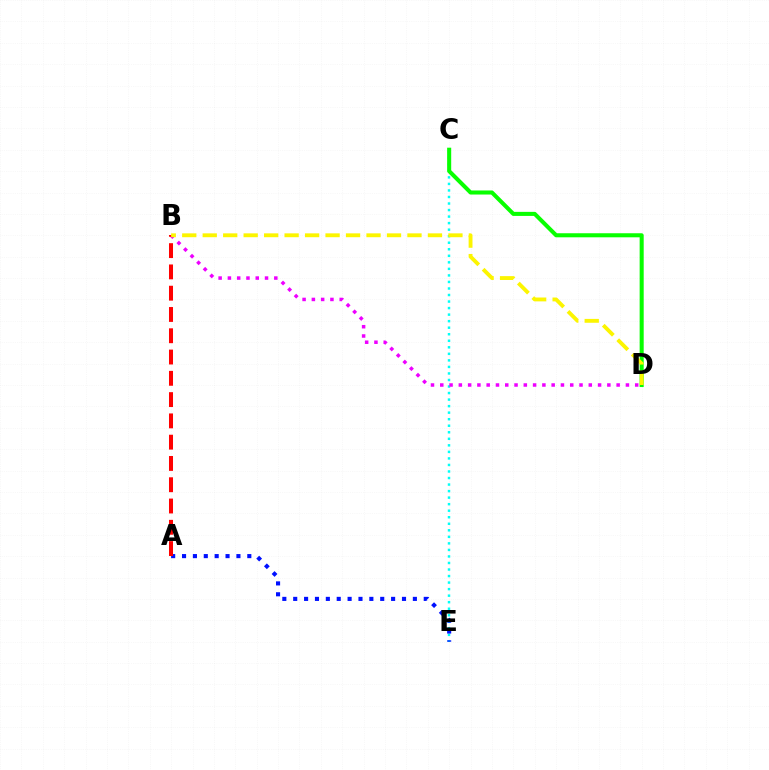{('C', 'E'): [{'color': '#00fff6', 'line_style': 'dotted', 'thickness': 1.78}], ('B', 'D'): [{'color': '#ee00ff', 'line_style': 'dotted', 'thickness': 2.52}, {'color': '#fcf500', 'line_style': 'dashed', 'thickness': 2.78}], ('A', 'E'): [{'color': '#0010ff', 'line_style': 'dotted', 'thickness': 2.96}], ('C', 'D'): [{'color': '#08ff00', 'line_style': 'solid', 'thickness': 2.92}], ('A', 'B'): [{'color': '#ff0000', 'line_style': 'dashed', 'thickness': 2.89}]}